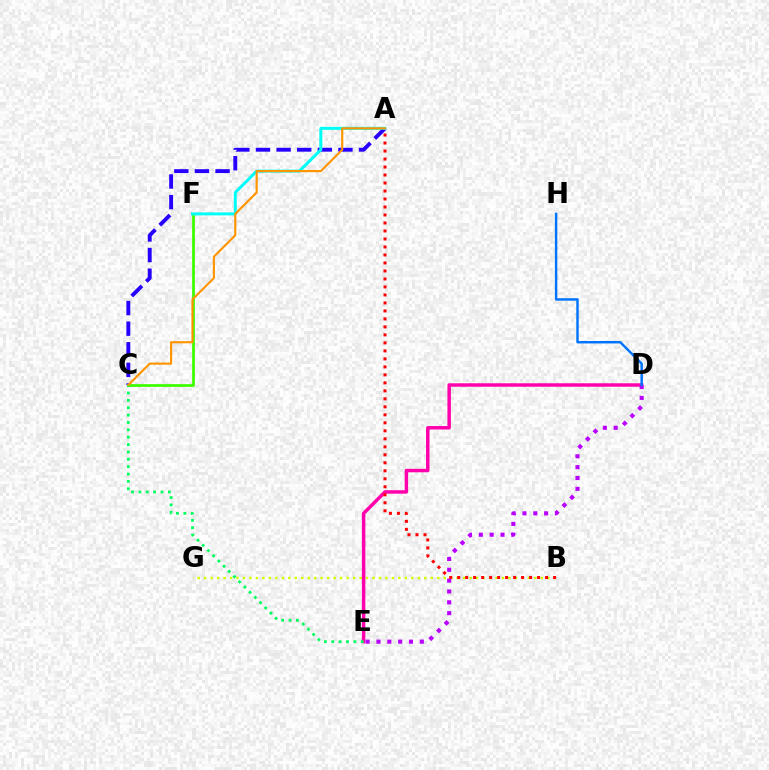{('B', 'G'): [{'color': '#d1ff00', 'line_style': 'dotted', 'thickness': 1.76}], ('D', 'E'): [{'color': '#ff00ac', 'line_style': 'solid', 'thickness': 2.49}, {'color': '#b900ff', 'line_style': 'dotted', 'thickness': 2.94}], ('A', 'C'): [{'color': '#2500ff', 'line_style': 'dashed', 'thickness': 2.8}, {'color': '#ff9400', 'line_style': 'solid', 'thickness': 1.54}], ('C', 'F'): [{'color': '#3dff00', 'line_style': 'solid', 'thickness': 1.97}], ('A', 'F'): [{'color': '#00fff6', 'line_style': 'solid', 'thickness': 2.15}], ('C', 'E'): [{'color': '#00ff5c', 'line_style': 'dotted', 'thickness': 2.0}], ('A', 'B'): [{'color': '#ff0000', 'line_style': 'dotted', 'thickness': 2.17}], ('D', 'H'): [{'color': '#0074ff', 'line_style': 'solid', 'thickness': 1.77}]}